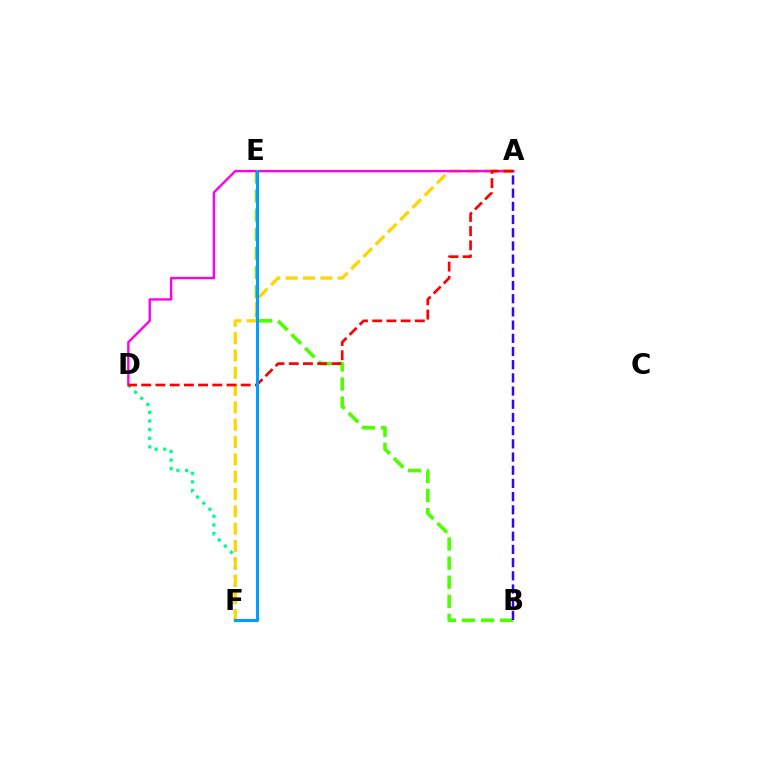{('B', 'E'): [{'color': '#4fff00', 'line_style': 'dashed', 'thickness': 2.6}], ('D', 'F'): [{'color': '#00ff86', 'line_style': 'dotted', 'thickness': 2.35}], ('A', 'F'): [{'color': '#ffd500', 'line_style': 'dashed', 'thickness': 2.35}], ('A', 'D'): [{'color': '#ff00ed', 'line_style': 'solid', 'thickness': 1.71}, {'color': '#ff0000', 'line_style': 'dashed', 'thickness': 1.93}], ('A', 'B'): [{'color': '#3700ff', 'line_style': 'dashed', 'thickness': 1.79}], ('E', 'F'): [{'color': '#009eff', 'line_style': 'solid', 'thickness': 2.2}]}